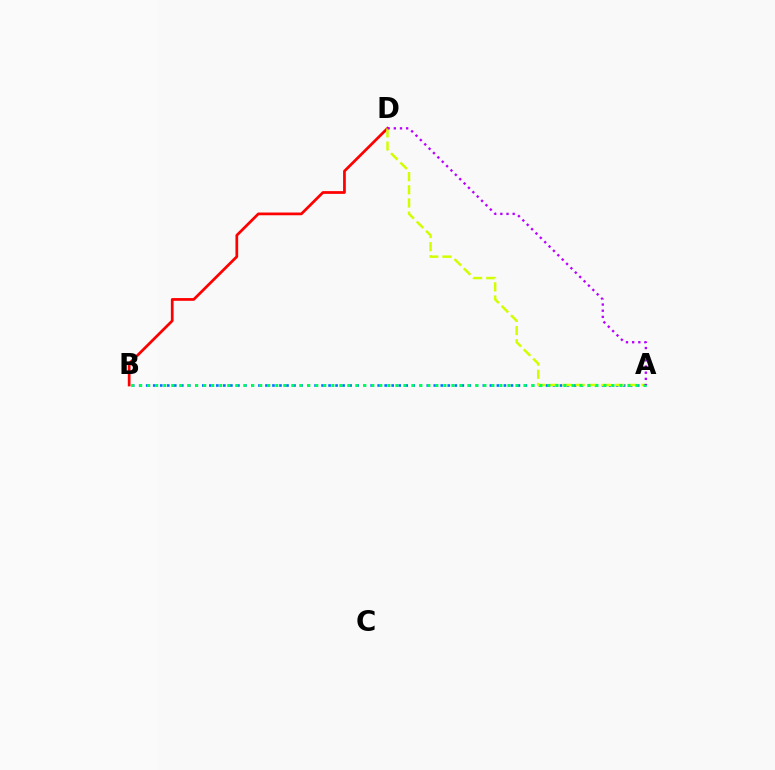{('A', 'B'): [{'color': '#0074ff', 'line_style': 'dotted', 'thickness': 1.91}, {'color': '#00ff5c', 'line_style': 'dotted', 'thickness': 2.17}], ('B', 'D'): [{'color': '#ff0000', 'line_style': 'solid', 'thickness': 1.97}], ('A', 'D'): [{'color': '#d1ff00', 'line_style': 'dashed', 'thickness': 1.79}, {'color': '#b900ff', 'line_style': 'dotted', 'thickness': 1.68}]}